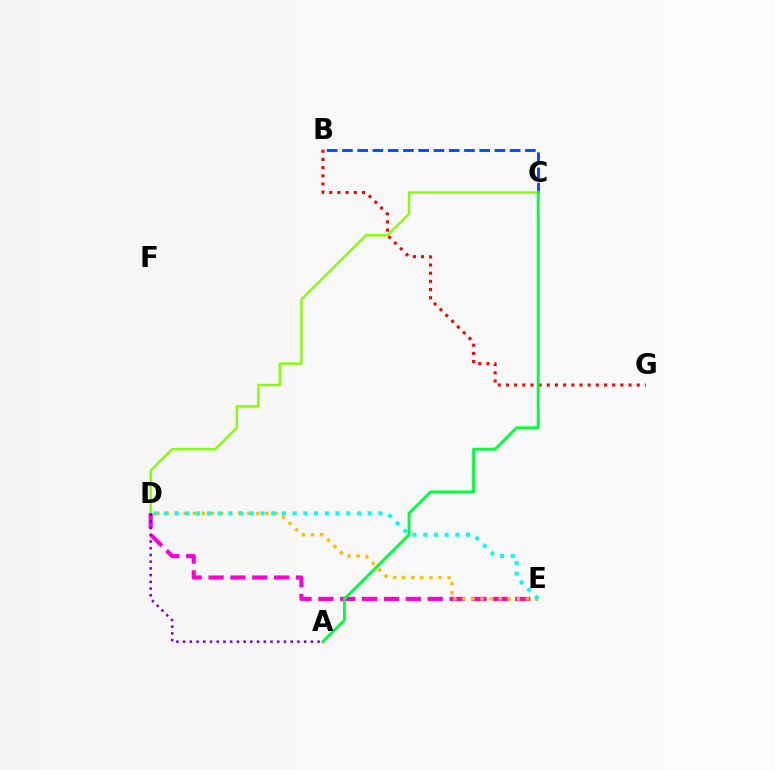{('C', 'D'): [{'color': '#84ff00', 'line_style': 'solid', 'thickness': 1.75}], ('B', 'C'): [{'color': '#004bff', 'line_style': 'dashed', 'thickness': 2.07}], ('D', 'E'): [{'color': '#ff00cf', 'line_style': 'dashed', 'thickness': 2.97}, {'color': '#ffbd00', 'line_style': 'dotted', 'thickness': 2.46}, {'color': '#00fff6', 'line_style': 'dotted', 'thickness': 2.91}], ('A', 'D'): [{'color': '#7200ff', 'line_style': 'dotted', 'thickness': 1.83}], ('B', 'G'): [{'color': '#ff0000', 'line_style': 'dotted', 'thickness': 2.22}], ('A', 'C'): [{'color': '#00ff39', 'line_style': 'solid', 'thickness': 2.08}]}